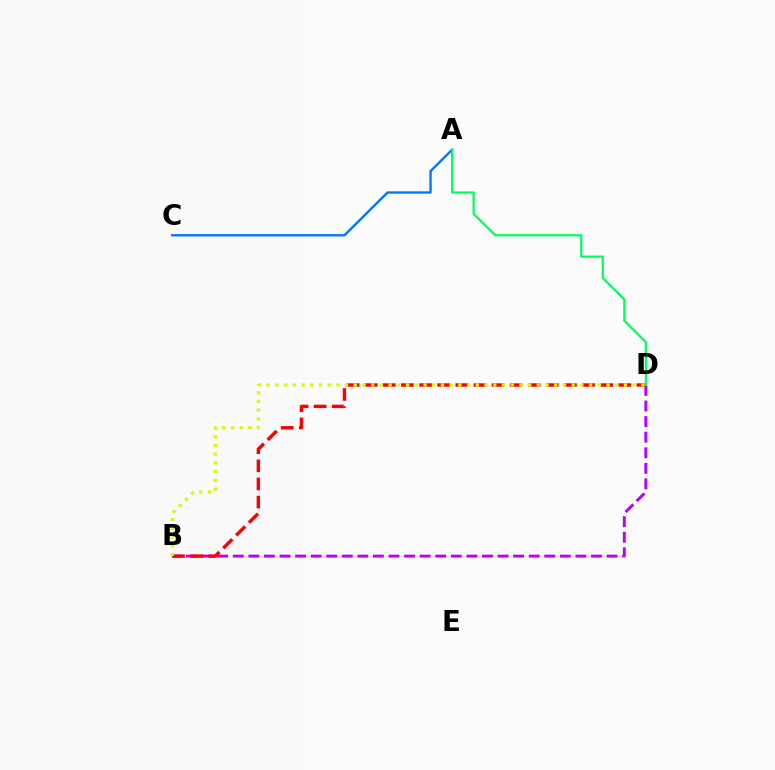{('A', 'C'): [{'color': '#0074ff', 'line_style': 'solid', 'thickness': 1.69}], ('B', 'D'): [{'color': '#b900ff', 'line_style': 'dashed', 'thickness': 2.12}, {'color': '#ff0000', 'line_style': 'dashed', 'thickness': 2.46}, {'color': '#d1ff00', 'line_style': 'dotted', 'thickness': 2.37}], ('A', 'D'): [{'color': '#00ff5c', 'line_style': 'solid', 'thickness': 1.59}]}